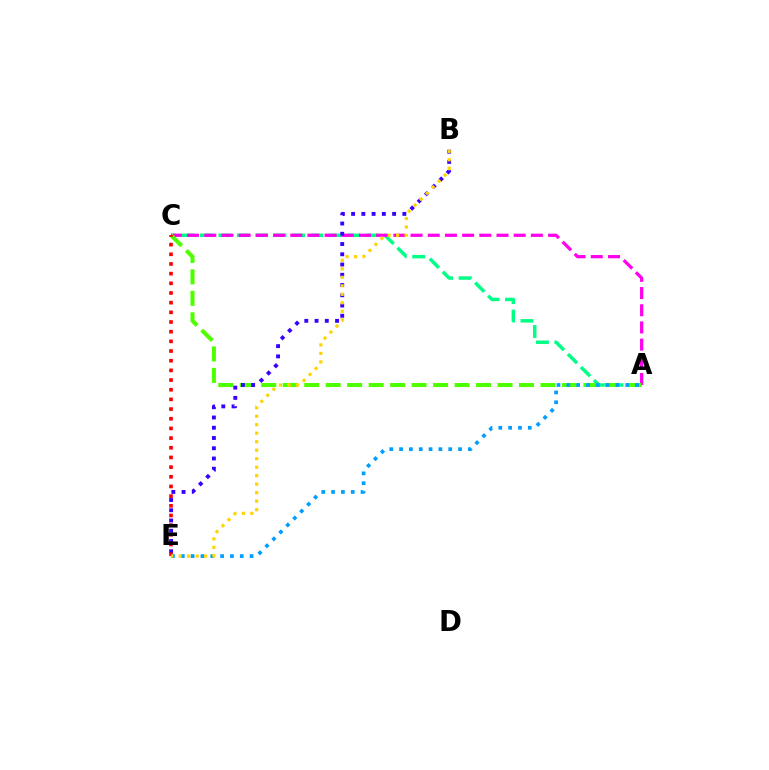{('A', 'C'): [{'color': '#00ff86', 'line_style': 'dashed', 'thickness': 2.5}, {'color': '#ff00ed', 'line_style': 'dashed', 'thickness': 2.34}, {'color': '#4fff00', 'line_style': 'dashed', 'thickness': 2.92}], ('B', 'E'): [{'color': '#3700ff', 'line_style': 'dotted', 'thickness': 2.78}, {'color': '#ffd500', 'line_style': 'dotted', 'thickness': 2.31}], ('C', 'E'): [{'color': '#ff0000', 'line_style': 'dotted', 'thickness': 2.63}], ('A', 'E'): [{'color': '#009eff', 'line_style': 'dotted', 'thickness': 2.67}]}